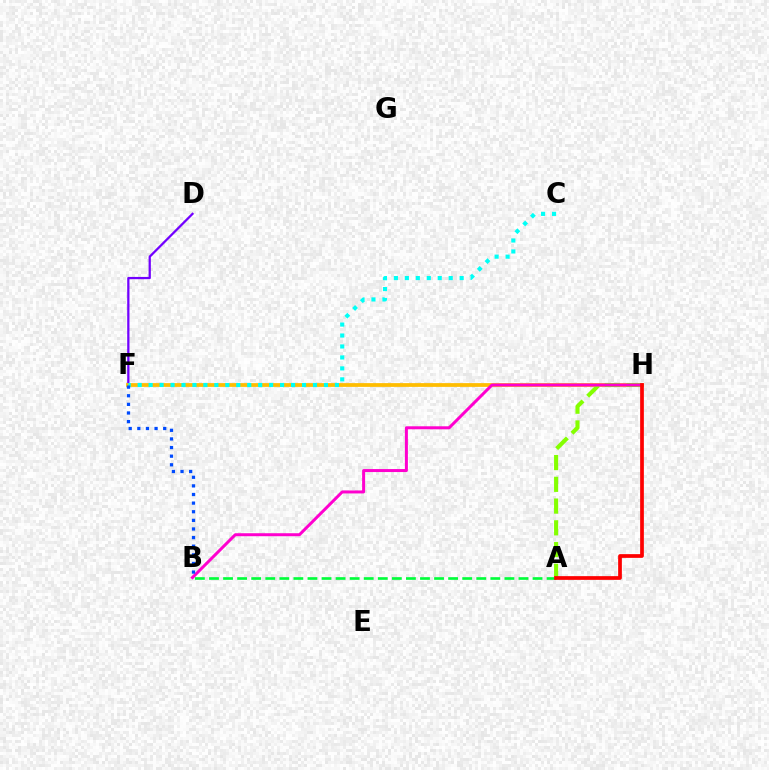{('D', 'F'): [{'color': '#7200ff', 'line_style': 'solid', 'thickness': 1.63}], ('F', 'H'): [{'color': '#ffbd00', 'line_style': 'solid', 'thickness': 2.71}], ('C', 'F'): [{'color': '#00fff6', 'line_style': 'dotted', 'thickness': 2.98}], ('A', 'H'): [{'color': '#84ff00', 'line_style': 'dashed', 'thickness': 2.95}, {'color': '#ff0000', 'line_style': 'solid', 'thickness': 2.68}], ('B', 'H'): [{'color': '#ff00cf', 'line_style': 'solid', 'thickness': 2.15}], ('A', 'B'): [{'color': '#00ff39', 'line_style': 'dashed', 'thickness': 1.91}], ('B', 'F'): [{'color': '#004bff', 'line_style': 'dotted', 'thickness': 2.34}]}